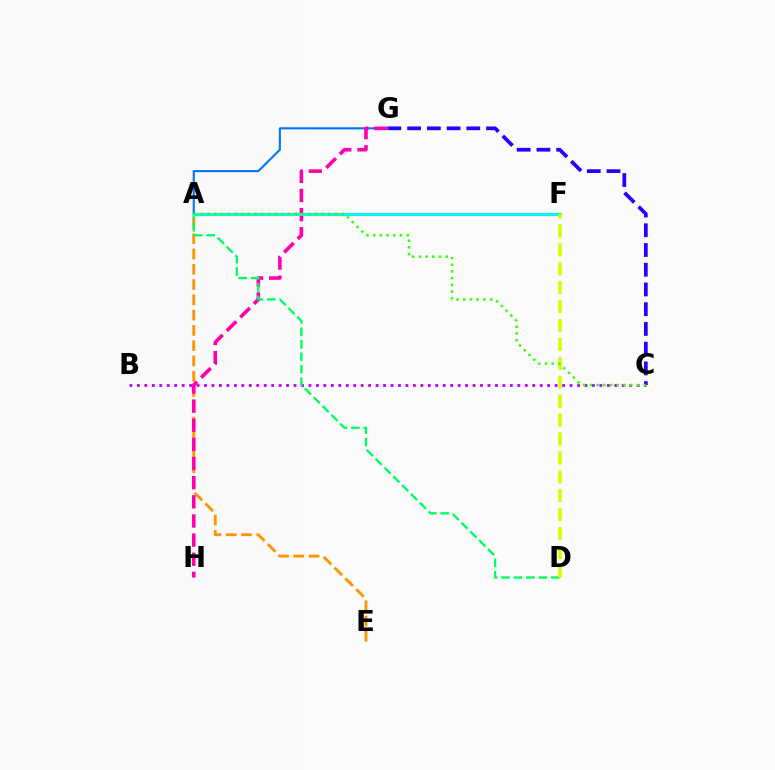{('B', 'C'): [{'color': '#b900ff', 'line_style': 'dotted', 'thickness': 2.03}], ('C', 'G'): [{'color': '#2500ff', 'line_style': 'dashed', 'thickness': 2.68}], ('A', 'E'): [{'color': '#ff9400', 'line_style': 'dashed', 'thickness': 2.08}], ('A', 'G'): [{'color': '#0074ff', 'line_style': 'solid', 'thickness': 1.51}], ('A', 'F'): [{'color': '#ff0000', 'line_style': 'solid', 'thickness': 2.25}, {'color': '#00fff6', 'line_style': 'solid', 'thickness': 2.1}], ('G', 'H'): [{'color': '#ff00ac', 'line_style': 'dashed', 'thickness': 2.6}], ('A', 'D'): [{'color': '#00ff5c', 'line_style': 'dashed', 'thickness': 1.69}], ('D', 'F'): [{'color': '#d1ff00', 'line_style': 'dashed', 'thickness': 2.57}], ('A', 'C'): [{'color': '#3dff00', 'line_style': 'dotted', 'thickness': 1.82}]}